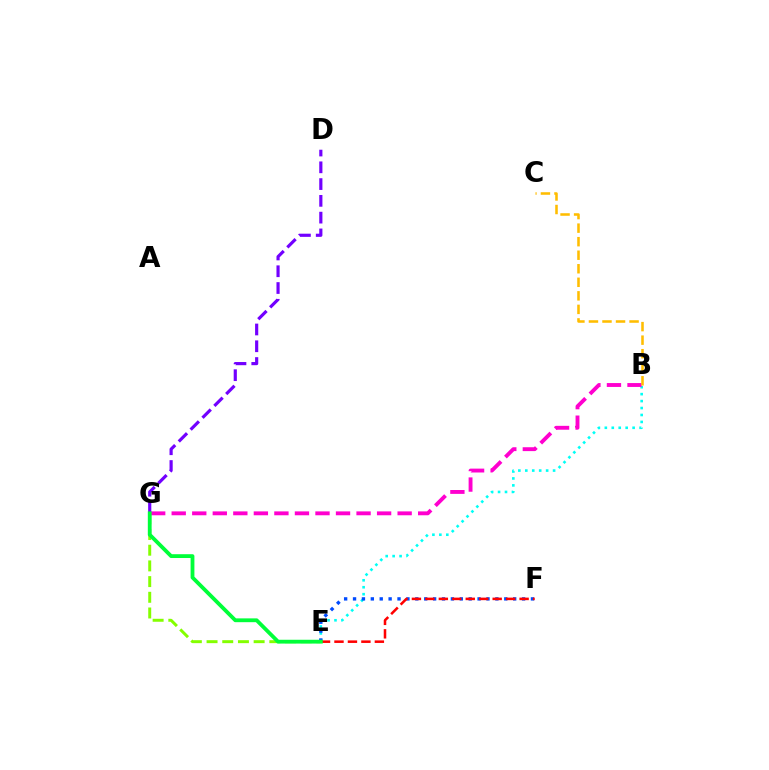{('E', 'G'): [{'color': '#84ff00', 'line_style': 'dashed', 'thickness': 2.13}, {'color': '#00ff39', 'line_style': 'solid', 'thickness': 2.75}], ('B', 'E'): [{'color': '#00fff6', 'line_style': 'dotted', 'thickness': 1.89}], ('D', 'G'): [{'color': '#7200ff', 'line_style': 'dashed', 'thickness': 2.28}], ('E', 'F'): [{'color': '#004bff', 'line_style': 'dotted', 'thickness': 2.42}, {'color': '#ff0000', 'line_style': 'dashed', 'thickness': 1.83}], ('B', 'G'): [{'color': '#ff00cf', 'line_style': 'dashed', 'thickness': 2.79}], ('B', 'C'): [{'color': '#ffbd00', 'line_style': 'dashed', 'thickness': 1.84}]}